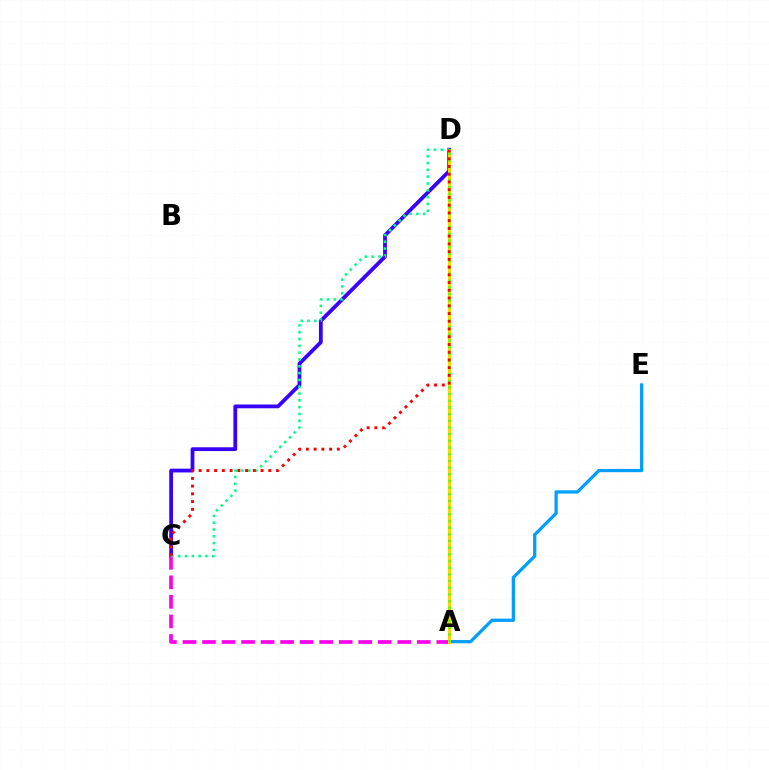{('C', 'D'): [{'color': '#3700ff', 'line_style': 'solid', 'thickness': 2.72}, {'color': '#00ff86', 'line_style': 'dotted', 'thickness': 1.85}, {'color': '#ff0000', 'line_style': 'dotted', 'thickness': 2.1}], ('A', 'E'): [{'color': '#009eff', 'line_style': 'solid', 'thickness': 2.35}], ('A', 'C'): [{'color': '#ff00ed', 'line_style': 'dashed', 'thickness': 2.65}], ('A', 'D'): [{'color': '#ffd500', 'line_style': 'solid', 'thickness': 2.21}, {'color': '#4fff00', 'line_style': 'dotted', 'thickness': 1.81}]}